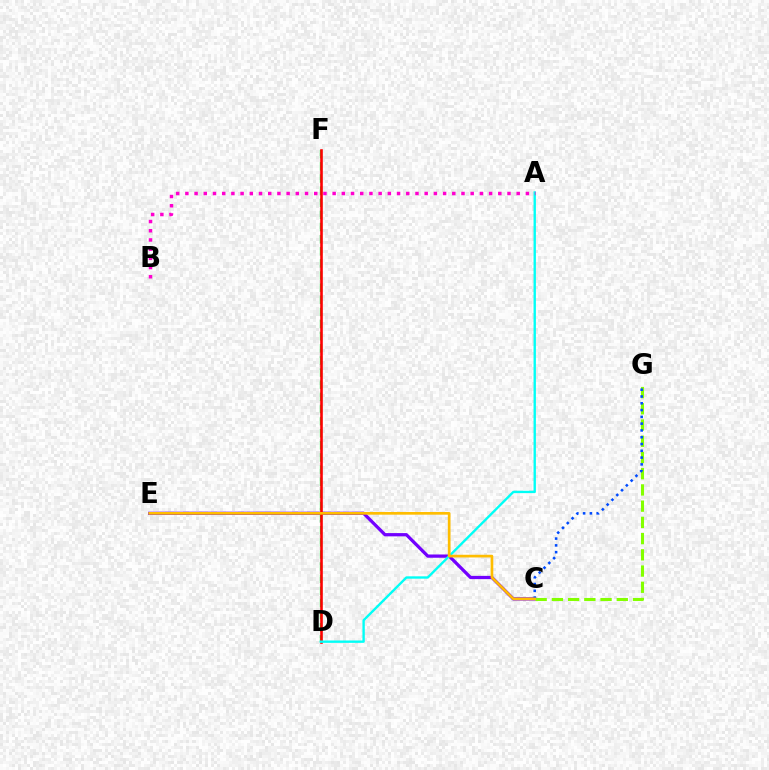{('C', 'E'): [{'color': '#7200ff', 'line_style': 'solid', 'thickness': 2.34}, {'color': '#ffbd00', 'line_style': 'solid', 'thickness': 1.94}], ('C', 'G'): [{'color': '#84ff00', 'line_style': 'dashed', 'thickness': 2.2}, {'color': '#004bff', 'line_style': 'dotted', 'thickness': 1.84}], ('D', 'F'): [{'color': '#00ff39', 'line_style': 'dashed', 'thickness': 1.65}, {'color': '#ff0000', 'line_style': 'solid', 'thickness': 1.88}], ('A', 'D'): [{'color': '#00fff6', 'line_style': 'solid', 'thickness': 1.7}], ('A', 'B'): [{'color': '#ff00cf', 'line_style': 'dotted', 'thickness': 2.5}]}